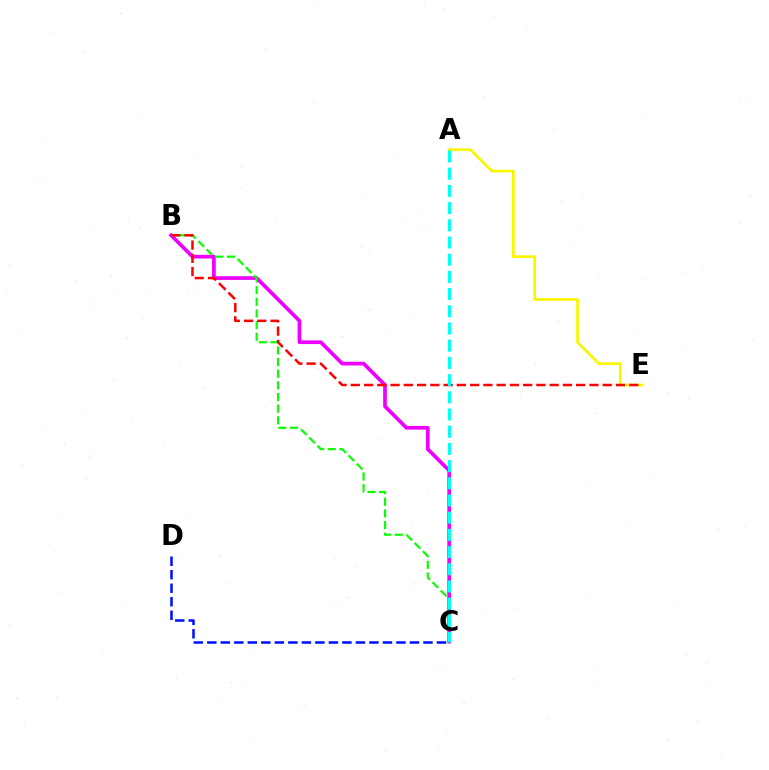{('A', 'E'): [{'color': '#fcf500', 'line_style': 'solid', 'thickness': 1.95}], ('B', 'C'): [{'color': '#ee00ff', 'line_style': 'solid', 'thickness': 2.66}, {'color': '#08ff00', 'line_style': 'dashed', 'thickness': 1.58}], ('B', 'E'): [{'color': '#ff0000', 'line_style': 'dashed', 'thickness': 1.8}], ('A', 'C'): [{'color': '#00fff6', 'line_style': 'dashed', 'thickness': 2.34}], ('C', 'D'): [{'color': '#0010ff', 'line_style': 'dashed', 'thickness': 1.84}]}